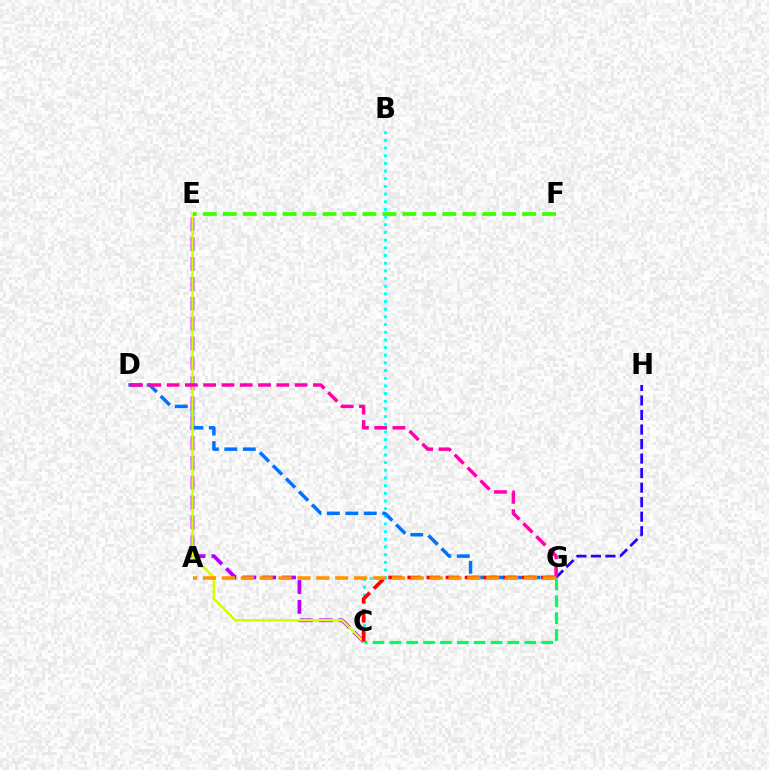{('B', 'C'): [{'color': '#00fff6', 'line_style': 'dotted', 'thickness': 2.08}], ('C', 'E'): [{'color': '#b900ff', 'line_style': 'dashed', 'thickness': 2.7}, {'color': '#d1ff00', 'line_style': 'solid', 'thickness': 1.81}], ('G', 'H'): [{'color': '#2500ff', 'line_style': 'dashed', 'thickness': 1.97}], ('D', 'G'): [{'color': '#0074ff', 'line_style': 'dashed', 'thickness': 2.51}, {'color': '#ff00ac', 'line_style': 'dashed', 'thickness': 2.49}], ('C', 'G'): [{'color': '#00ff5c', 'line_style': 'dashed', 'thickness': 2.29}, {'color': '#ff0000', 'line_style': 'dashed', 'thickness': 2.59}], ('E', 'F'): [{'color': '#3dff00', 'line_style': 'dashed', 'thickness': 2.71}], ('A', 'G'): [{'color': '#ff9400', 'line_style': 'dashed', 'thickness': 2.57}]}